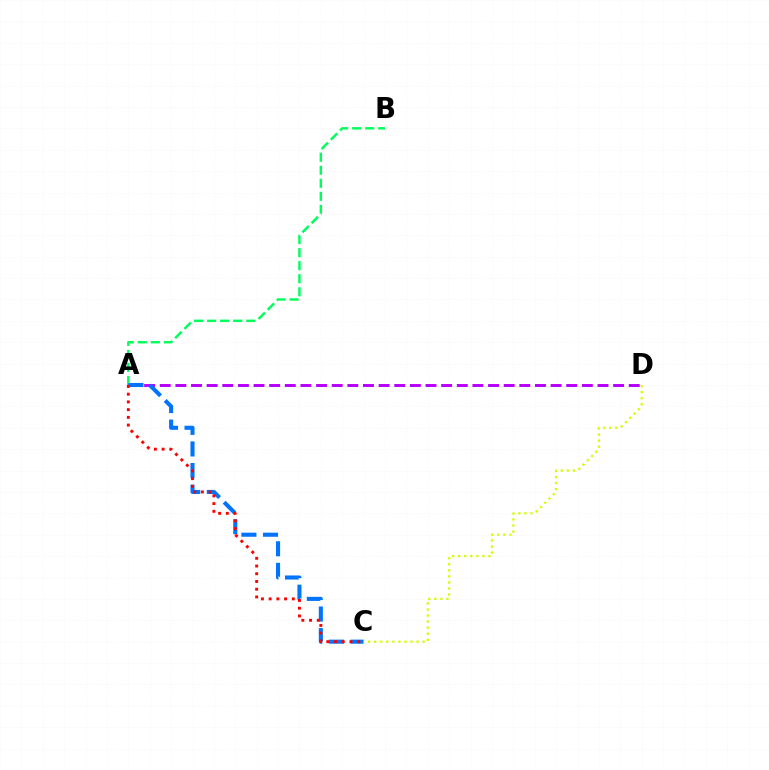{('A', 'B'): [{'color': '#00ff5c', 'line_style': 'dashed', 'thickness': 1.77}], ('A', 'D'): [{'color': '#b900ff', 'line_style': 'dashed', 'thickness': 2.12}], ('A', 'C'): [{'color': '#0074ff', 'line_style': 'dashed', 'thickness': 2.94}, {'color': '#ff0000', 'line_style': 'dotted', 'thickness': 2.1}], ('C', 'D'): [{'color': '#d1ff00', 'line_style': 'dotted', 'thickness': 1.65}]}